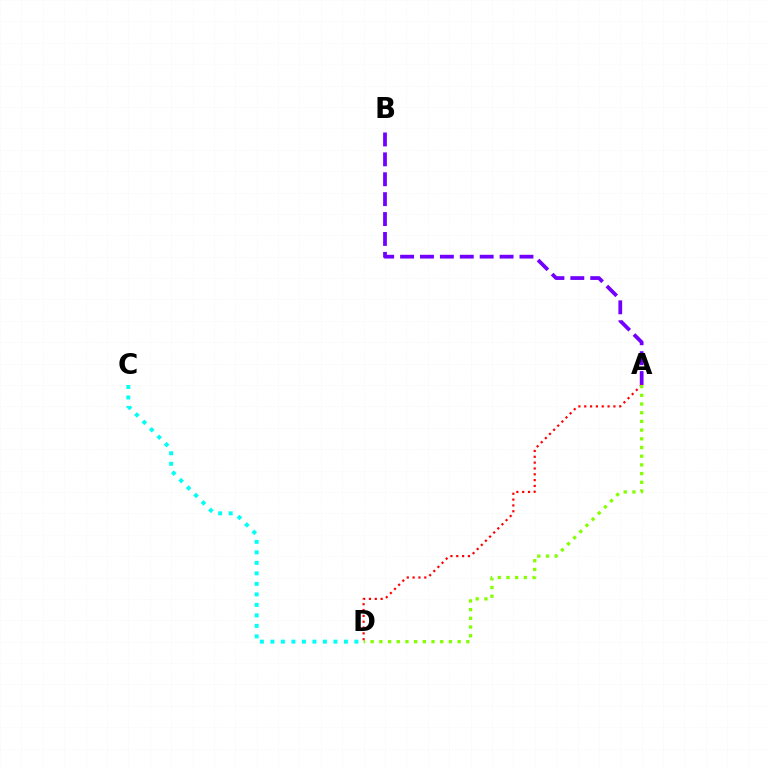{('A', 'B'): [{'color': '#7200ff', 'line_style': 'dashed', 'thickness': 2.7}], ('A', 'D'): [{'color': '#ff0000', 'line_style': 'dotted', 'thickness': 1.59}, {'color': '#84ff00', 'line_style': 'dotted', 'thickness': 2.36}], ('C', 'D'): [{'color': '#00fff6', 'line_style': 'dotted', 'thickness': 2.85}]}